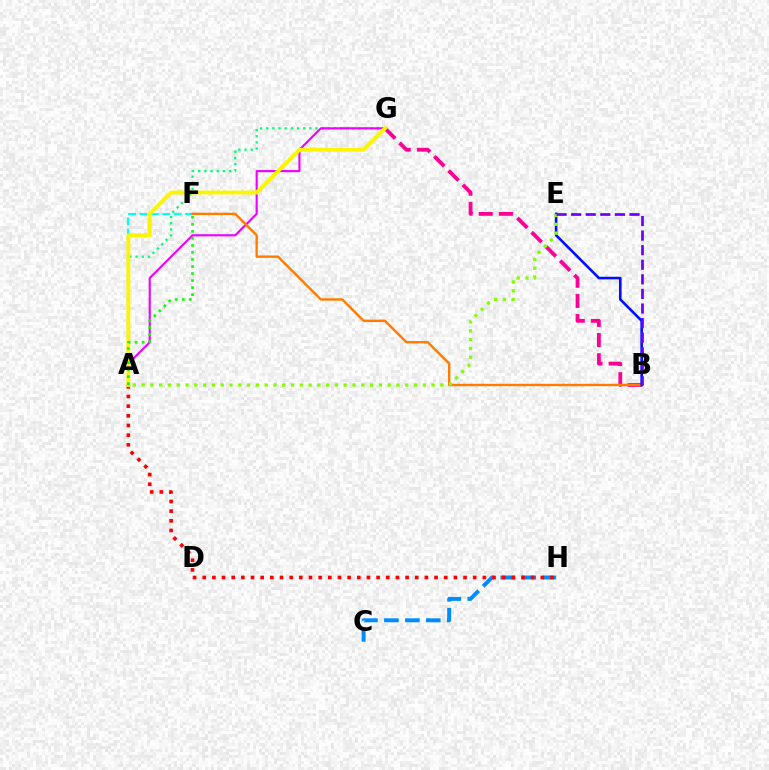{('A', 'G'): [{'color': '#00ff74', 'line_style': 'dotted', 'thickness': 1.67}, {'color': '#ee00ff', 'line_style': 'solid', 'thickness': 1.53}, {'color': '#fcf500', 'line_style': 'solid', 'thickness': 2.79}], ('A', 'F'): [{'color': '#00fff6', 'line_style': 'dashed', 'thickness': 1.55}, {'color': '#08ff00', 'line_style': 'dotted', 'thickness': 1.91}], ('B', 'G'): [{'color': '#ff0094', 'line_style': 'dashed', 'thickness': 2.74}], ('C', 'H'): [{'color': '#008cff', 'line_style': 'dashed', 'thickness': 2.84}], ('B', 'F'): [{'color': '#ff7c00', 'line_style': 'solid', 'thickness': 1.73}], ('B', 'E'): [{'color': '#0010ff', 'line_style': 'solid', 'thickness': 1.88}, {'color': '#7200ff', 'line_style': 'dashed', 'thickness': 1.98}], ('A', 'H'): [{'color': '#ff0000', 'line_style': 'dotted', 'thickness': 2.62}], ('A', 'E'): [{'color': '#84ff00', 'line_style': 'dotted', 'thickness': 2.39}]}